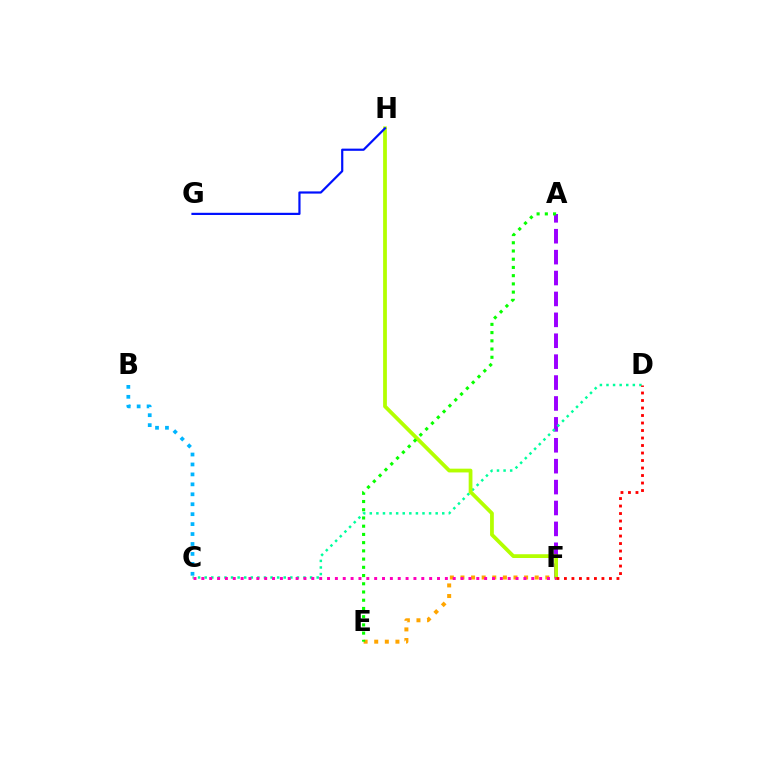{('A', 'F'): [{'color': '#9b00ff', 'line_style': 'dashed', 'thickness': 2.84}], ('E', 'F'): [{'color': '#ffa500', 'line_style': 'dotted', 'thickness': 2.88}], ('C', 'D'): [{'color': '#00ff9d', 'line_style': 'dotted', 'thickness': 1.79}], ('F', 'H'): [{'color': '#b3ff00', 'line_style': 'solid', 'thickness': 2.71}], ('B', 'C'): [{'color': '#00b5ff', 'line_style': 'dotted', 'thickness': 2.7}], ('A', 'E'): [{'color': '#08ff00', 'line_style': 'dotted', 'thickness': 2.23}], ('G', 'H'): [{'color': '#0010ff', 'line_style': 'solid', 'thickness': 1.58}], ('C', 'F'): [{'color': '#ff00bd', 'line_style': 'dotted', 'thickness': 2.13}], ('D', 'F'): [{'color': '#ff0000', 'line_style': 'dotted', 'thickness': 2.04}]}